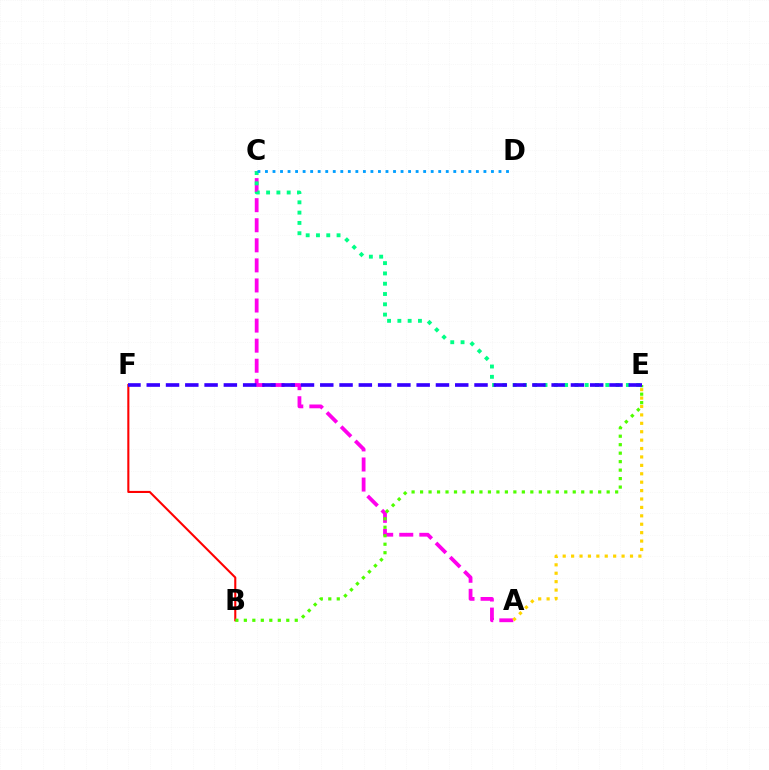{('B', 'F'): [{'color': '#ff0000', 'line_style': 'solid', 'thickness': 1.5}], ('A', 'C'): [{'color': '#ff00ed', 'line_style': 'dashed', 'thickness': 2.73}], ('A', 'E'): [{'color': '#ffd500', 'line_style': 'dotted', 'thickness': 2.29}], ('C', 'E'): [{'color': '#00ff86', 'line_style': 'dotted', 'thickness': 2.8}], ('B', 'E'): [{'color': '#4fff00', 'line_style': 'dotted', 'thickness': 2.3}], ('C', 'D'): [{'color': '#009eff', 'line_style': 'dotted', 'thickness': 2.05}], ('E', 'F'): [{'color': '#3700ff', 'line_style': 'dashed', 'thickness': 2.62}]}